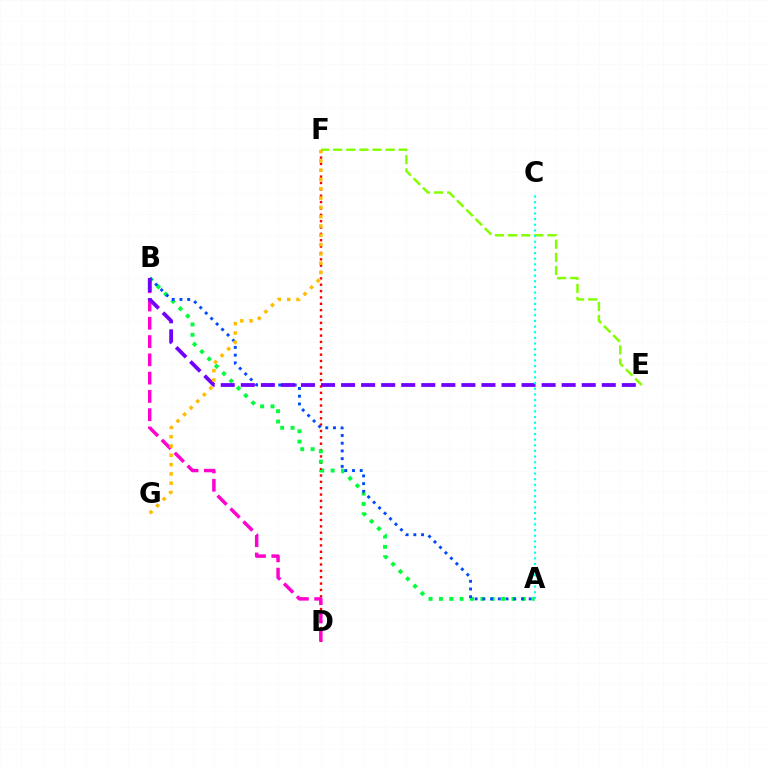{('E', 'F'): [{'color': '#84ff00', 'line_style': 'dashed', 'thickness': 1.78}], ('D', 'F'): [{'color': '#ff0000', 'line_style': 'dotted', 'thickness': 1.73}], ('A', 'B'): [{'color': '#00ff39', 'line_style': 'dotted', 'thickness': 2.81}, {'color': '#004bff', 'line_style': 'dotted', 'thickness': 2.1}], ('B', 'D'): [{'color': '#ff00cf', 'line_style': 'dashed', 'thickness': 2.48}], ('B', 'E'): [{'color': '#7200ff', 'line_style': 'dashed', 'thickness': 2.72}], ('A', 'C'): [{'color': '#00fff6', 'line_style': 'dotted', 'thickness': 1.54}], ('F', 'G'): [{'color': '#ffbd00', 'line_style': 'dotted', 'thickness': 2.53}]}